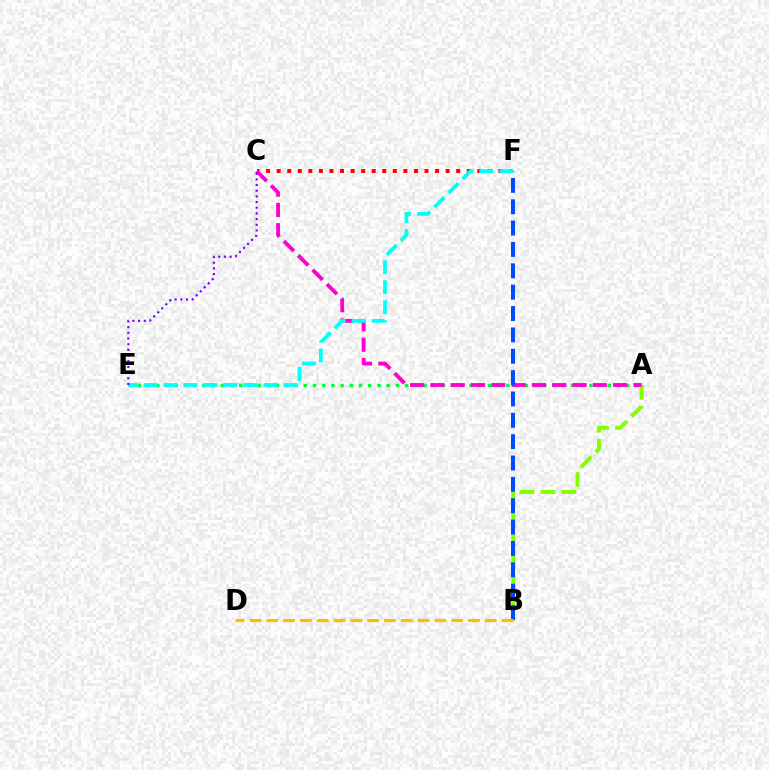{('A', 'E'): [{'color': '#00ff39', 'line_style': 'dotted', 'thickness': 2.5}], ('A', 'B'): [{'color': '#84ff00', 'line_style': 'dashed', 'thickness': 2.86}], ('C', 'F'): [{'color': '#ff0000', 'line_style': 'dotted', 'thickness': 2.87}], ('A', 'C'): [{'color': '#ff00cf', 'line_style': 'dashed', 'thickness': 2.76}], ('B', 'F'): [{'color': '#004bff', 'line_style': 'dashed', 'thickness': 2.9}], ('E', 'F'): [{'color': '#00fff6', 'line_style': 'dashed', 'thickness': 2.71}], ('C', 'E'): [{'color': '#7200ff', 'line_style': 'dotted', 'thickness': 1.54}], ('B', 'D'): [{'color': '#ffbd00', 'line_style': 'dashed', 'thickness': 2.28}]}